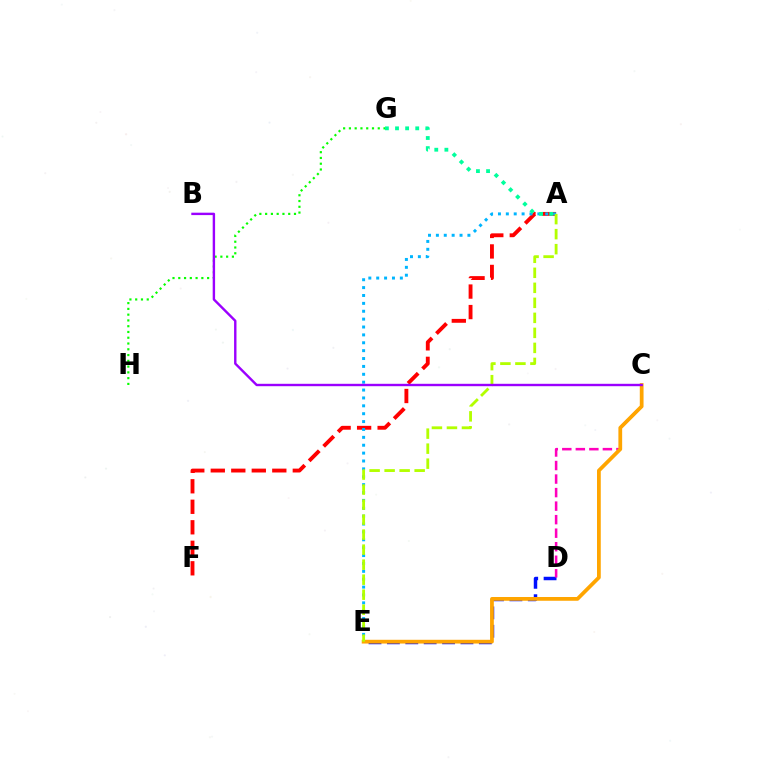{('D', 'E'): [{'color': '#0010ff', 'line_style': 'dashed', 'thickness': 2.5}], ('A', 'F'): [{'color': '#ff0000', 'line_style': 'dashed', 'thickness': 2.79}], ('A', 'E'): [{'color': '#00b5ff', 'line_style': 'dotted', 'thickness': 2.14}, {'color': '#b3ff00', 'line_style': 'dashed', 'thickness': 2.04}], ('C', 'D'): [{'color': '#ff00bd', 'line_style': 'dashed', 'thickness': 1.84}], ('C', 'E'): [{'color': '#ffa500', 'line_style': 'solid', 'thickness': 2.71}], ('G', 'H'): [{'color': '#08ff00', 'line_style': 'dotted', 'thickness': 1.57}], ('A', 'G'): [{'color': '#00ff9d', 'line_style': 'dotted', 'thickness': 2.75}], ('B', 'C'): [{'color': '#9b00ff', 'line_style': 'solid', 'thickness': 1.73}]}